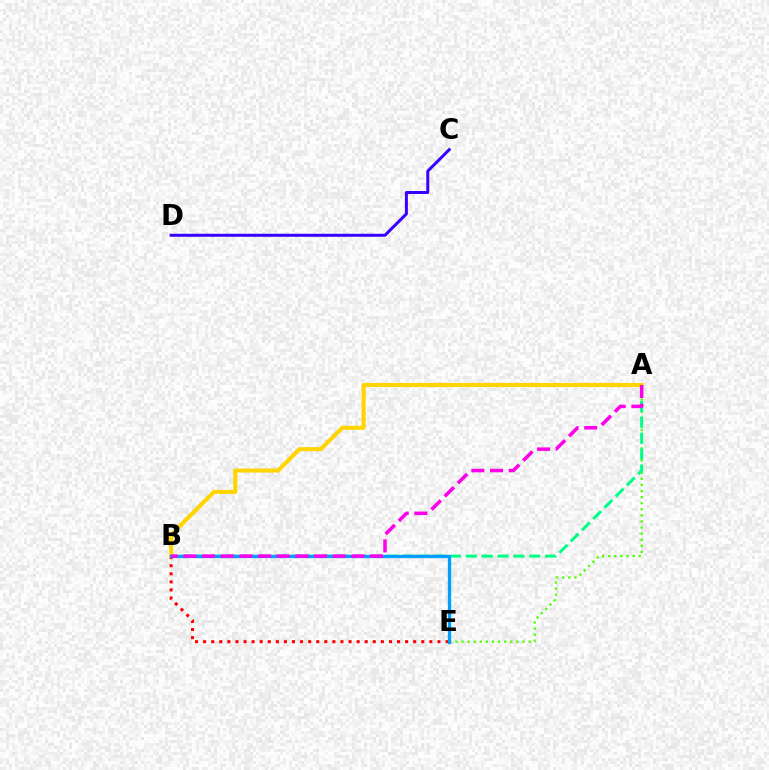{('B', 'E'): [{'color': '#ff0000', 'line_style': 'dotted', 'thickness': 2.2}, {'color': '#009eff', 'line_style': 'solid', 'thickness': 2.38}], ('A', 'B'): [{'color': '#ffd500', 'line_style': 'solid', 'thickness': 2.91}, {'color': '#00ff86', 'line_style': 'dashed', 'thickness': 2.16}, {'color': '#ff00ed', 'line_style': 'dashed', 'thickness': 2.54}], ('C', 'D'): [{'color': '#3700ff', 'line_style': 'solid', 'thickness': 2.15}], ('A', 'E'): [{'color': '#4fff00', 'line_style': 'dotted', 'thickness': 1.66}]}